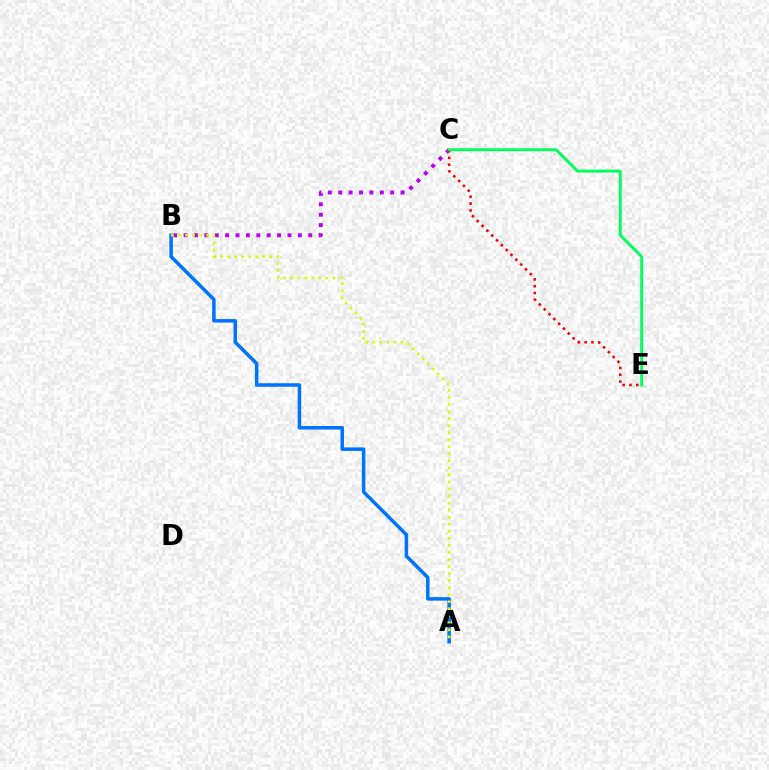{('B', 'C'): [{'color': '#b900ff', 'line_style': 'dotted', 'thickness': 2.82}], ('A', 'B'): [{'color': '#0074ff', 'line_style': 'solid', 'thickness': 2.54}, {'color': '#d1ff00', 'line_style': 'dotted', 'thickness': 1.91}], ('C', 'E'): [{'color': '#ff0000', 'line_style': 'dotted', 'thickness': 1.85}, {'color': '#00ff5c', 'line_style': 'solid', 'thickness': 2.08}]}